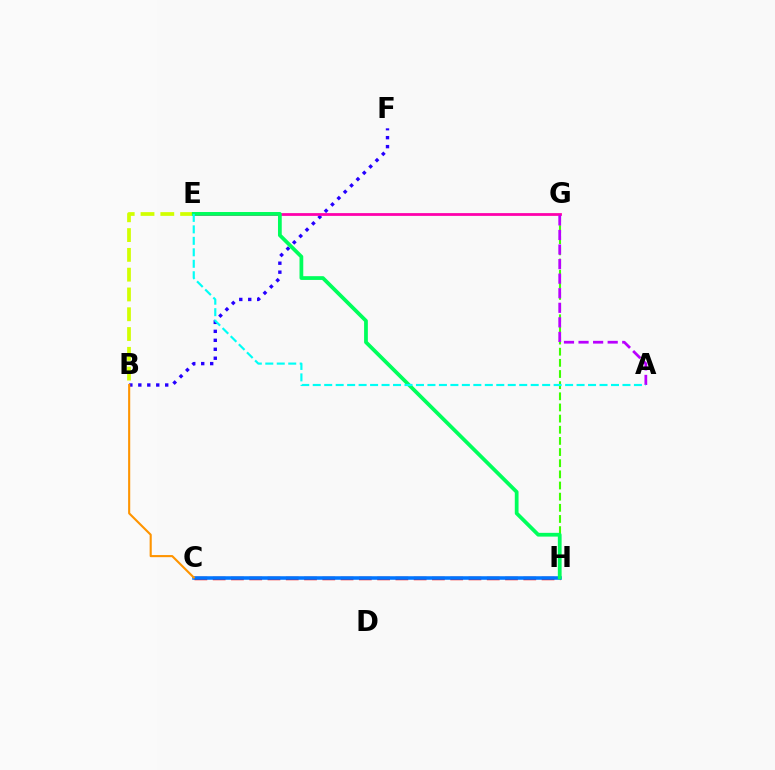{('B', 'E'): [{'color': '#d1ff00', 'line_style': 'dashed', 'thickness': 2.69}], ('G', 'H'): [{'color': '#3dff00', 'line_style': 'dashed', 'thickness': 1.51}], ('B', 'F'): [{'color': '#2500ff', 'line_style': 'dotted', 'thickness': 2.44}], ('E', 'G'): [{'color': '#ff00ac', 'line_style': 'solid', 'thickness': 1.99}], ('C', 'H'): [{'color': '#ff0000', 'line_style': 'dashed', 'thickness': 2.48}, {'color': '#0074ff', 'line_style': 'solid', 'thickness': 2.55}], ('E', 'H'): [{'color': '#00ff5c', 'line_style': 'solid', 'thickness': 2.7}], ('B', 'C'): [{'color': '#ff9400', 'line_style': 'solid', 'thickness': 1.52}], ('A', 'G'): [{'color': '#b900ff', 'line_style': 'dashed', 'thickness': 1.98}], ('A', 'E'): [{'color': '#00fff6', 'line_style': 'dashed', 'thickness': 1.56}]}